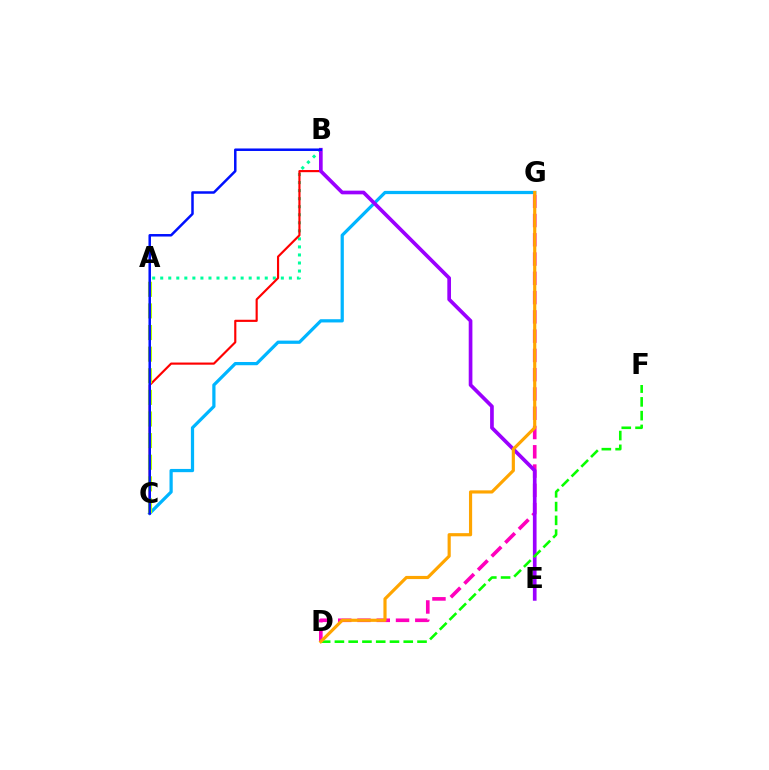{('A', 'B'): [{'color': '#00ff9d', 'line_style': 'dotted', 'thickness': 2.18}], ('C', 'G'): [{'color': '#00b5ff', 'line_style': 'solid', 'thickness': 2.33}], ('B', 'C'): [{'color': '#ff0000', 'line_style': 'solid', 'thickness': 1.55}, {'color': '#0010ff', 'line_style': 'solid', 'thickness': 1.8}], ('A', 'C'): [{'color': '#b3ff00', 'line_style': 'dashed', 'thickness': 2.94}], ('D', 'G'): [{'color': '#ff00bd', 'line_style': 'dashed', 'thickness': 2.62}, {'color': '#ffa500', 'line_style': 'solid', 'thickness': 2.28}], ('B', 'E'): [{'color': '#9b00ff', 'line_style': 'solid', 'thickness': 2.65}], ('D', 'F'): [{'color': '#08ff00', 'line_style': 'dashed', 'thickness': 1.87}]}